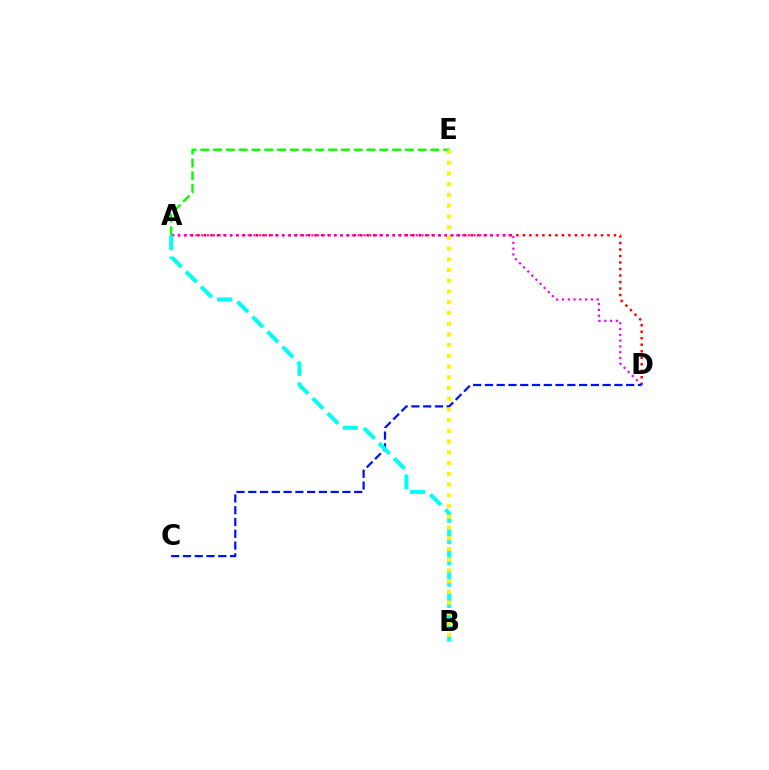{('A', 'D'): [{'color': '#ff0000', 'line_style': 'dotted', 'thickness': 1.77}, {'color': '#ee00ff', 'line_style': 'dotted', 'thickness': 1.57}], ('A', 'E'): [{'color': '#08ff00', 'line_style': 'dashed', 'thickness': 1.74}], ('C', 'D'): [{'color': '#0010ff', 'line_style': 'dashed', 'thickness': 1.6}], ('A', 'B'): [{'color': '#00fff6', 'line_style': 'dashed', 'thickness': 2.89}], ('B', 'E'): [{'color': '#fcf500', 'line_style': 'dotted', 'thickness': 2.91}]}